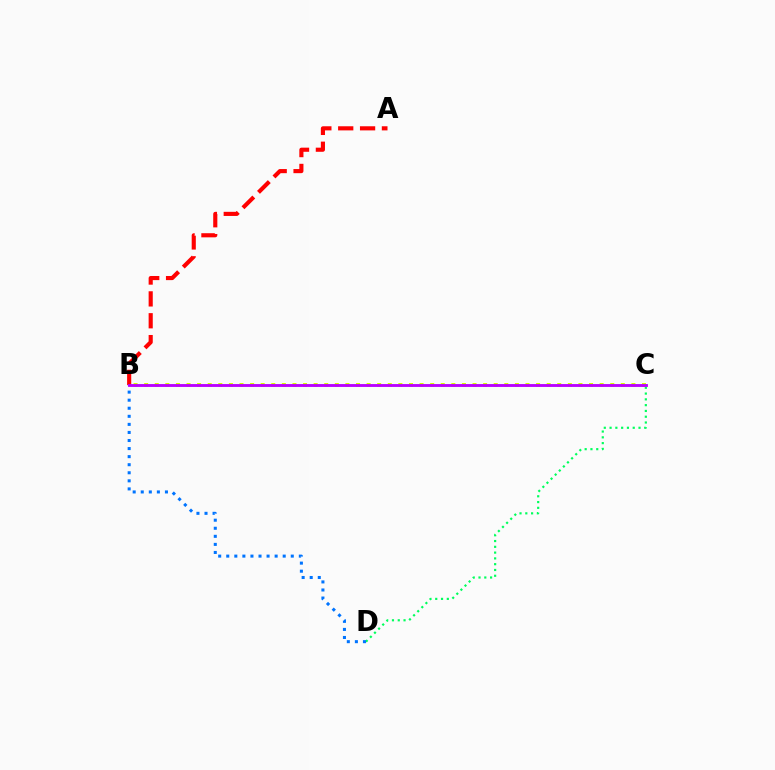{('C', 'D'): [{'color': '#00ff5c', 'line_style': 'dotted', 'thickness': 1.57}], ('B', 'D'): [{'color': '#0074ff', 'line_style': 'dotted', 'thickness': 2.19}], ('A', 'B'): [{'color': '#ff0000', 'line_style': 'dashed', 'thickness': 2.97}], ('B', 'C'): [{'color': '#d1ff00', 'line_style': 'dotted', 'thickness': 2.88}, {'color': '#b900ff', 'line_style': 'solid', 'thickness': 2.06}]}